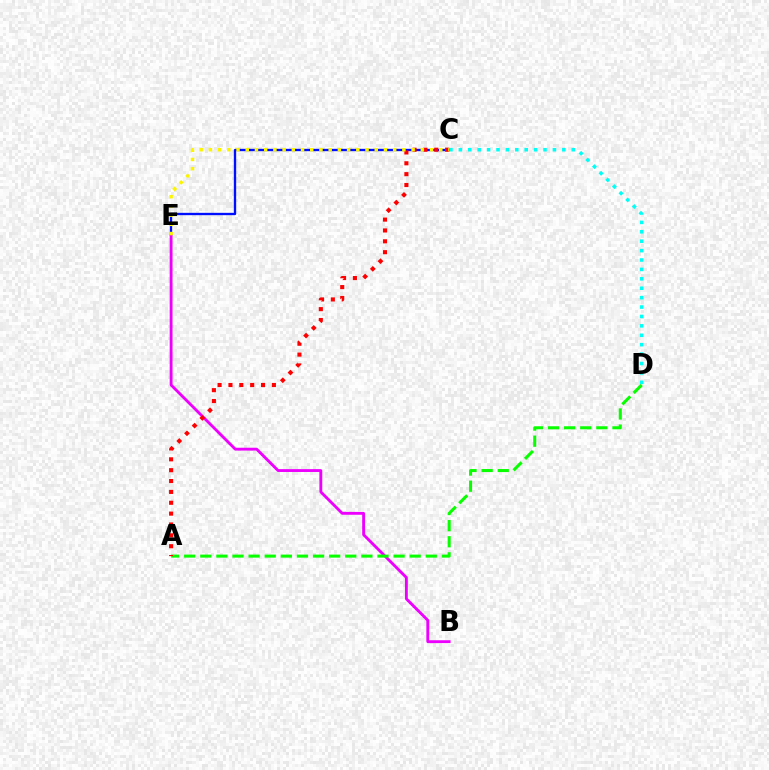{('C', 'E'): [{'color': '#0010ff', 'line_style': 'solid', 'thickness': 1.69}, {'color': '#fcf500', 'line_style': 'dotted', 'thickness': 2.5}], ('B', 'E'): [{'color': '#ee00ff', 'line_style': 'solid', 'thickness': 2.06}], ('C', 'D'): [{'color': '#00fff6', 'line_style': 'dotted', 'thickness': 2.56}], ('A', 'D'): [{'color': '#08ff00', 'line_style': 'dashed', 'thickness': 2.19}], ('A', 'C'): [{'color': '#ff0000', 'line_style': 'dotted', 'thickness': 2.95}]}